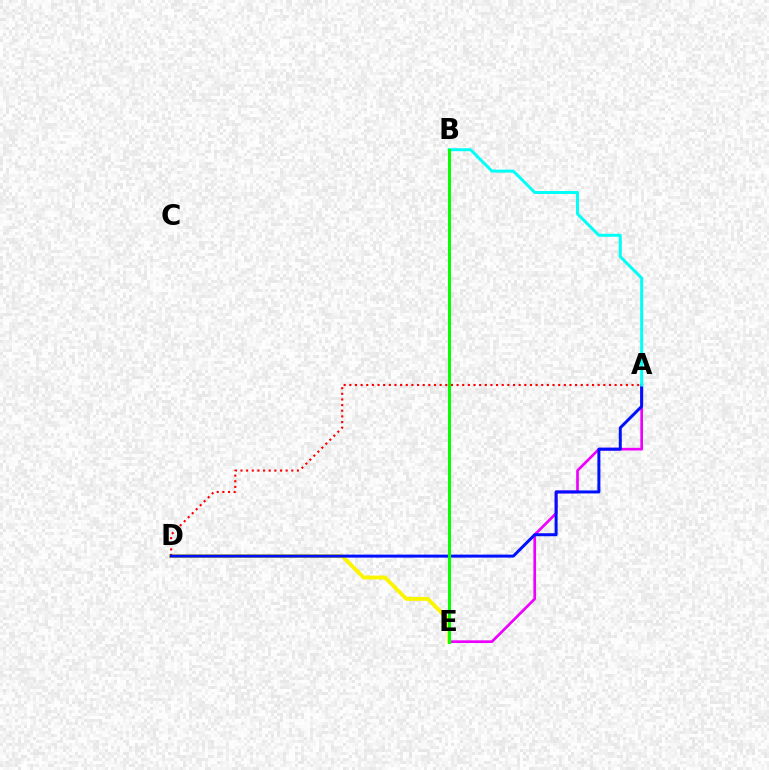{('A', 'E'): [{'color': '#ee00ff', 'line_style': 'solid', 'thickness': 1.93}], ('D', 'E'): [{'color': '#fcf500', 'line_style': 'solid', 'thickness': 2.8}], ('A', 'D'): [{'color': '#ff0000', 'line_style': 'dotted', 'thickness': 1.53}, {'color': '#0010ff', 'line_style': 'solid', 'thickness': 2.16}], ('A', 'B'): [{'color': '#00fff6', 'line_style': 'solid', 'thickness': 2.14}], ('B', 'E'): [{'color': '#08ff00', 'line_style': 'solid', 'thickness': 2.16}]}